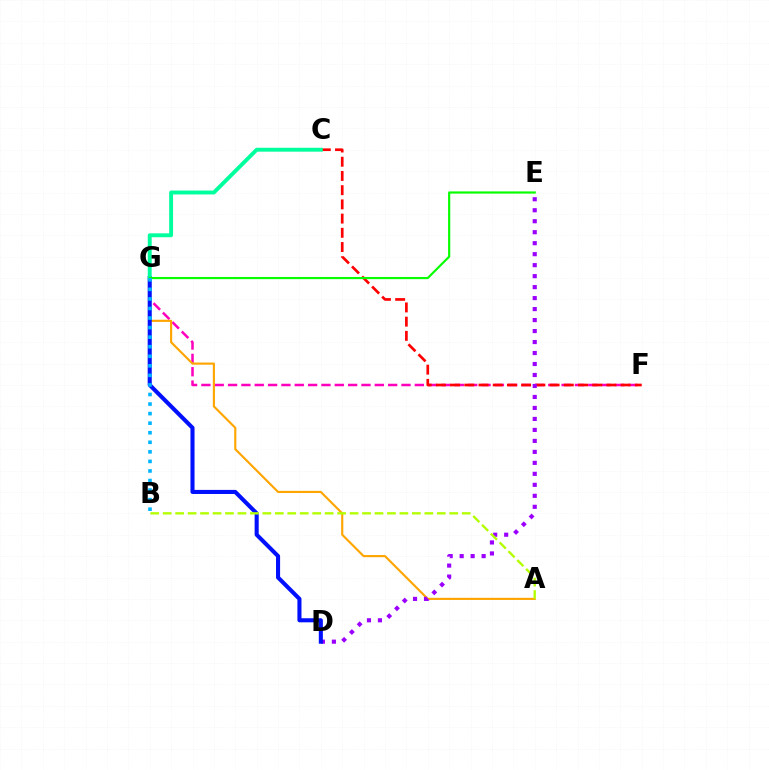{('F', 'G'): [{'color': '#ff00bd', 'line_style': 'dashed', 'thickness': 1.81}], ('C', 'F'): [{'color': '#ff0000', 'line_style': 'dashed', 'thickness': 1.93}], ('A', 'G'): [{'color': '#ffa500', 'line_style': 'solid', 'thickness': 1.55}], ('D', 'E'): [{'color': '#9b00ff', 'line_style': 'dotted', 'thickness': 2.98}], ('D', 'G'): [{'color': '#0010ff', 'line_style': 'solid', 'thickness': 2.93}], ('C', 'G'): [{'color': '#00ff9d', 'line_style': 'solid', 'thickness': 2.81}], ('A', 'B'): [{'color': '#b3ff00', 'line_style': 'dashed', 'thickness': 1.69}], ('E', 'G'): [{'color': '#08ff00', 'line_style': 'solid', 'thickness': 1.57}], ('B', 'G'): [{'color': '#00b5ff', 'line_style': 'dotted', 'thickness': 2.6}]}